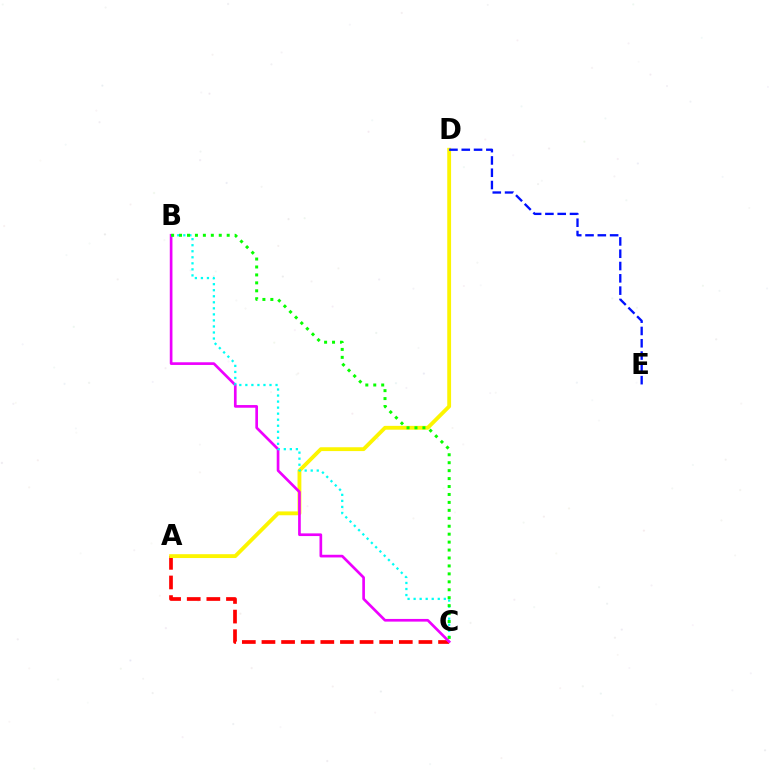{('A', 'C'): [{'color': '#ff0000', 'line_style': 'dashed', 'thickness': 2.67}], ('A', 'D'): [{'color': '#fcf500', 'line_style': 'solid', 'thickness': 2.76}], ('B', 'C'): [{'color': '#ee00ff', 'line_style': 'solid', 'thickness': 1.93}, {'color': '#00fff6', 'line_style': 'dotted', 'thickness': 1.64}, {'color': '#08ff00', 'line_style': 'dotted', 'thickness': 2.16}], ('D', 'E'): [{'color': '#0010ff', 'line_style': 'dashed', 'thickness': 1.67}]}